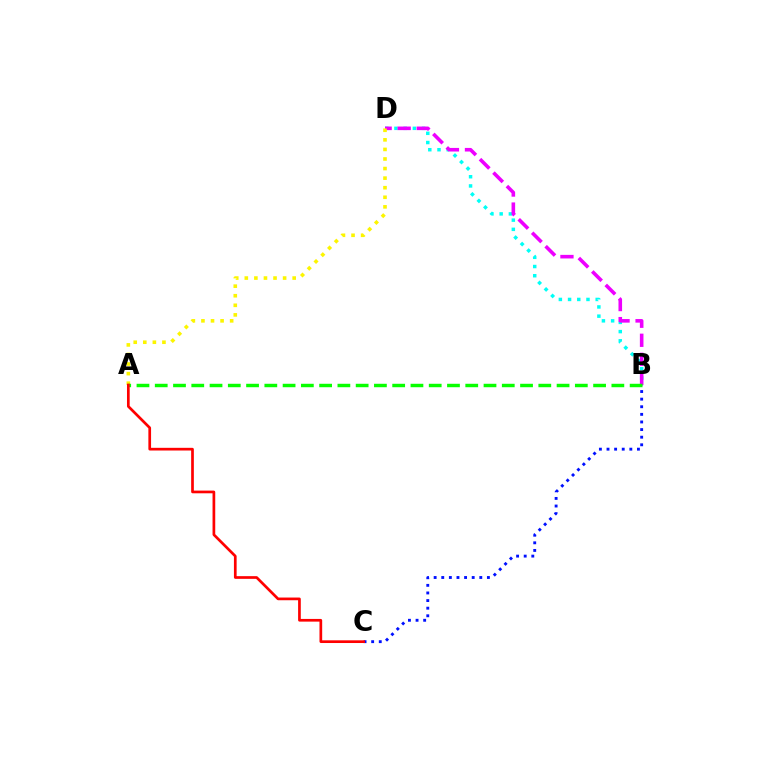{('B', 'D'): [{'color': '#00fff6', 'line_style': 'dotted', 'thickness': 2.5}, {'color': '#ee00ff', 'line_style': 'dashed', 'thickness': 2.59}], ('B', 'C'): [{'color': '#0010ff', 'line_style': 'dotted', 'thickness': 2.07}], ('A', 'D'): [{'color': '#fcf500', 'line_style': 'dotted', 'thickness': 2.6}], ('A', 'B'): [{'color': '#08ff00', 'line_style': 'dashed', 'thickness': 2.48}], ('A', 'C'): [{'color': '#ff0000', 'line_style': 'solid', 'thickness': 1.94}]}